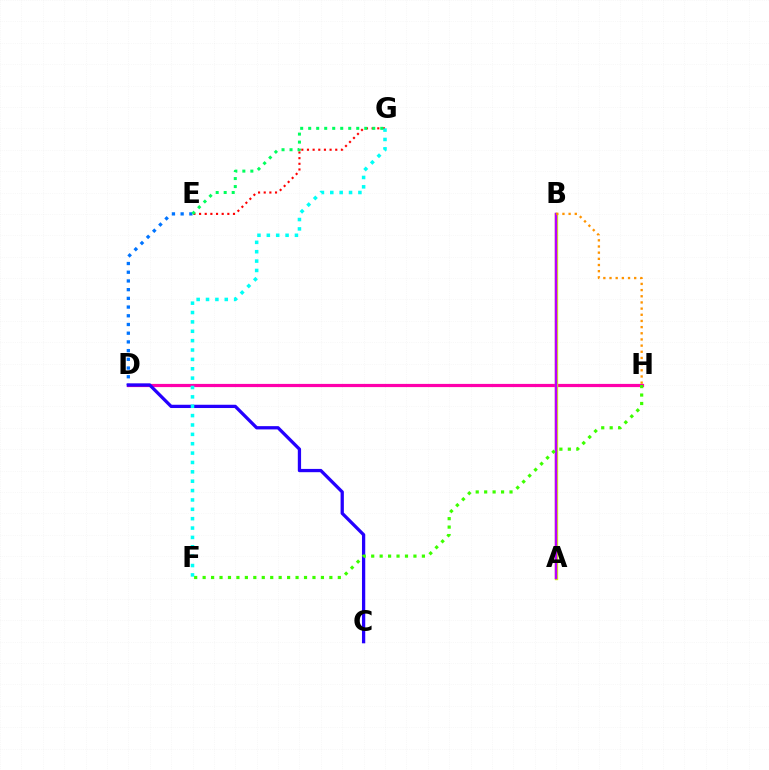{('E', 'G'): [{'color': '#ff0000', 'line_style': 'dotted', 'thickness': 1.54}, {'color': '#00ff5c', 'line_style': 'dotted', 'thickness': 2.18}], ('D', 'H'): [{'color': '#ff00ac', 'line_style': 'solid', 'thickness': 2.3}], ('D', 'E'): [{'color': '#0074ff', 'line_style': 'dotted', 'thickness': 2.37}], ('A', 'B'): [{'color': '#d1ff00', 'line_style': 'solid', 'thickness': 2.41}, {'color': '#b900ff', 'line_style': 'solid', 'thickness': 1.8}], ('C', 'D'): [{'color': '#2500ff', 'line_style': 'solid', 'thickness': 2.36}], ('B', 'H'): [{'color': '#ff9400', 'line_style': 'dotted', 'thickness': 1.68}], ('F', 'G'): [{'color': '#00fff6', 'line_style': 'dotted', 'thickness': 2.55}], ('F', 'H'): [{'color': '#3dff00', 'line_style': 'dotted', 'thickness': 2.3}]}